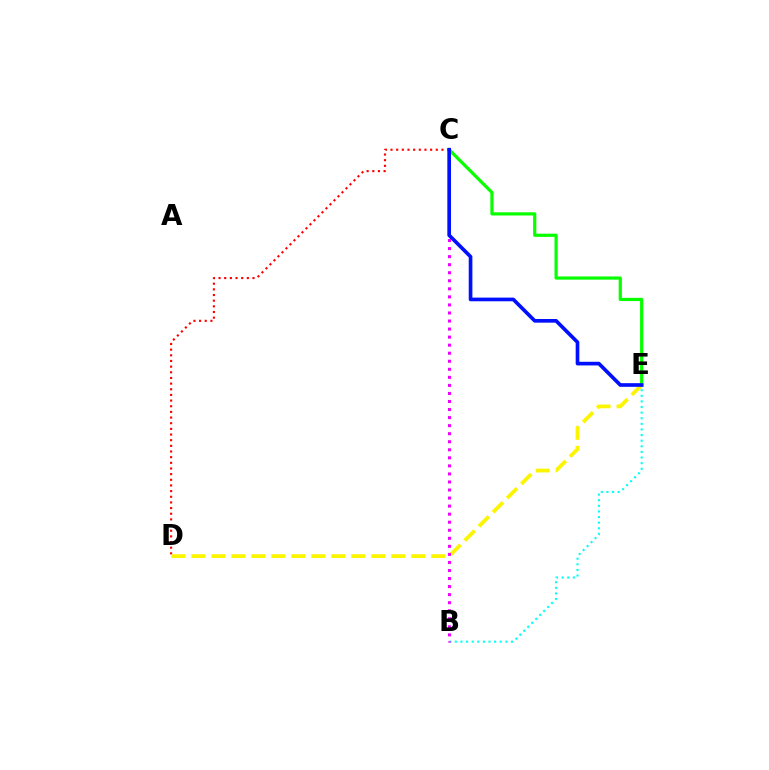{('C', 'D'): [{'color': '#ff0000', 'line_style': 'dotted', 'thickness': 1.54}], ('B', 'E'): [{'color': '#00fff6', 'line_style': 'dotted', 'thickness': 1.52}], ('D', 'E'): [{'color': '#fcf500', 'line_style': 'dashed', 'thickness': 2.72}], ('C', 'E'): [{'color': '#08ff00', 'line_style': 'solid', 'thickness': 2.31}, {'color': '#0010ff', 'line_style': 'solid', 'thickness': 2.64}], ('B', 'C'): [{'color': '#ee00ff', 'line_style': 'dotted', 'thickness': 2.19}]}